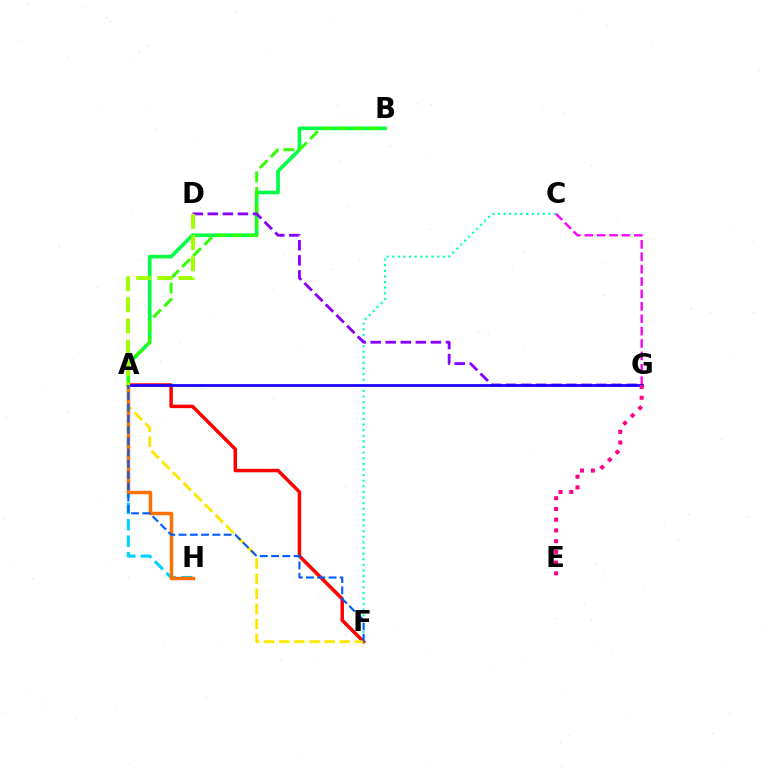{('C', 'F'): [{'color': '#00ffbb', 'line_style': 'dotted', 'thickness': 1.52}], ('A', 'H'): [{'color': '#00d3ff', 'line_style': 'dashed', 'thickness': 2.23}, {'color': '#ff7000', 'line_style': 'solid', 'thickness': 2.49}], ('A', 'B'): [{'color': '#00ff45', 'line_style': 'solid', 'thickness': 2.62}, {'color': '#31ff00', 'line_style': 'dashed', 'thickness': 2.12}], ('A', 'F'): [{'color': '#ff0000', 'line_style': 'solid', 'thickness': 2.52}, {'color': '#ffe600', 'line_style': 'dashed', 'thickness': 2.05}, {'color': '#005dff', 'line_style': 'dashed', 'thickness': 1.53}], ('C', 'G'): [{'color': '#fa00f9', 'line_style': 'dashed', 'thickness': 1.68}], ('D', 'G'): [{'color': '#8a00ff', 'line_style': 'dashed', 'thickness': 2.05}], ('A', 'G'): [{'color': '#1900ff', 'line_style': 'solid', 'thickness': 1.98}], ('E', 'G'): [{'color': '#ff0088', 'line_style': 'dotted', 'thickness': 2.92}], ('A', 'D'): [{'color': '#a2ff00', 'line_style': 'dashed', 'thickness': 2.88}]}